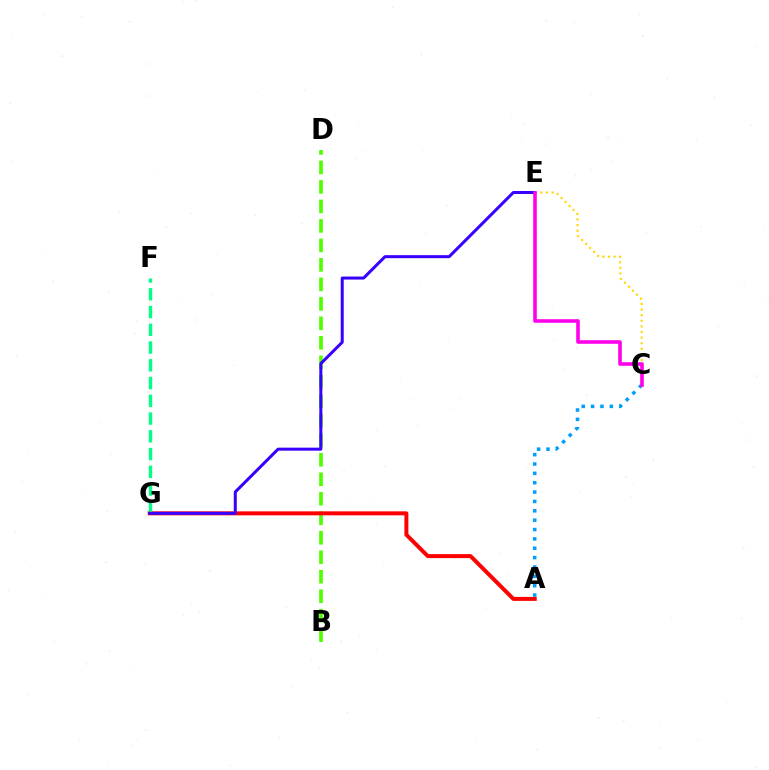{('B', 'D'): [{'color': '#4fff00', 'line_style': 'dashed', 'thickness': 2.65}], ('A', 'G'): [{'color': '#ff0000', 'line_style': 'solid', 'thickness': 2.86}], ('F', 'G'): [{'color': '#00ff86', 'line_style': 'dashed', 'thickness': 2.41}], ('E', 'G'): [{'color': '#3700ff', 'line_style': 'solid', 'thickness': 2.17}], ('C', 'E'): [{'color': '#ffd500', 'line_style': 'dotted', 'thickness': 1.53}, {'color': '#ff00ed', 'line_style': 'solid', 'thickness': 2.59}], ('A', 'C'): [{'color': '#009eff', 'line_style': 'dotted', 'thickness': 2.54}]}